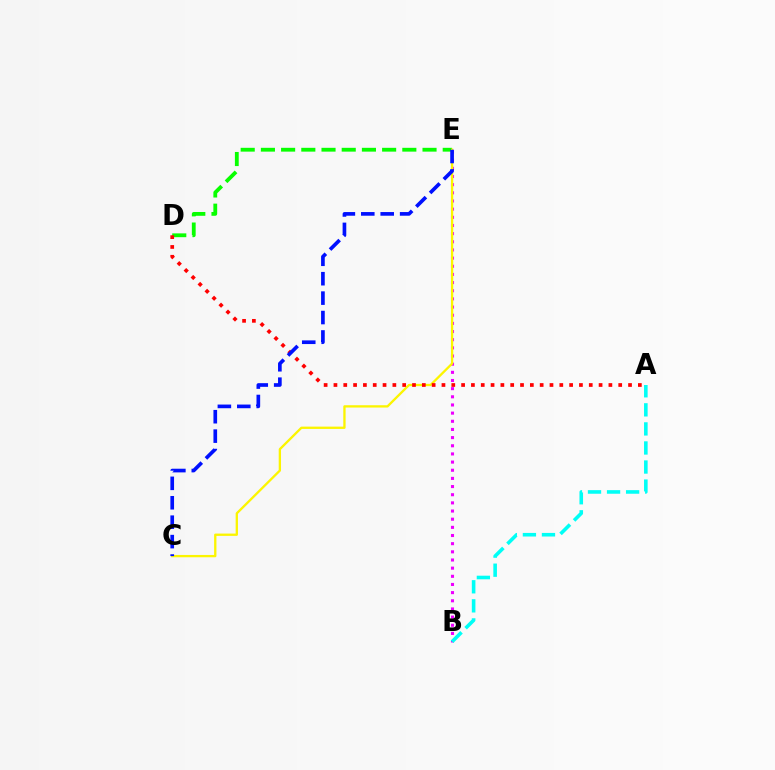{('B', 'E'): [{'color': '#ee00ff', 'line_style': 'dotted', 'thickness': 2.22}], ('D', 'E'): [{'color': '#08ff00', 'line_style': 'dashed', 'thickness': 2.74}], ('C', 'E'): [{'color': '#fcf500', 'line_style': 'solid', 'thickness': 1.67}, {'color': '#0010ff', 'line_style': 'dashed', 'thickness': 2.64}], ('A', 'D'): [{'color': '#ff0000', 'line_style': 'dotted', 'thickness': 2.67}], ('A', 'B'): [{'color': '#00fff6', 'line_style': 'dashed', 'thickness': 2.59}]}